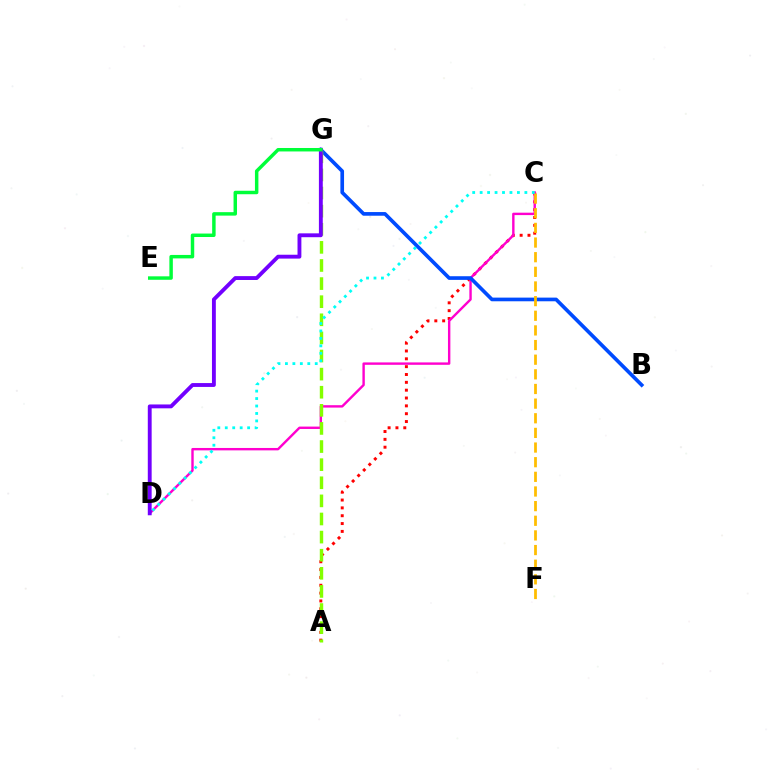{('A', 'C'): [{'color': '#ff0000', 'line_style': 'dotted', 'thickness': 2.13}], ('C', 'D'): [{'color': '#ff00cf', 'line_style': 'solid', 'thickness': 1.73}, {'color': '#00fff6', 'line_style': 'dotted', 'thickness': 2.02}], ('B', 'G'): [{'color': '#004bff', 'line_style': 'solid', 'thickness': 2.64}], ('A', 'G'): [{'color': '#84ff00', 'line_style': 'dashed', 'thickness': 2.46}], ('D', 'G'): [{'color': '#7200ff', 'line_style': 'solid', 'thickness': 2.78}], ('C', 'F'): [{'color': '#ffbd00', 'line_style': 'dashed', 'thickness': 1.99}], ('E', 'G'): [{'color': '#00ff39', 'line_style': 'solid', 'thickness': 2.49}]}